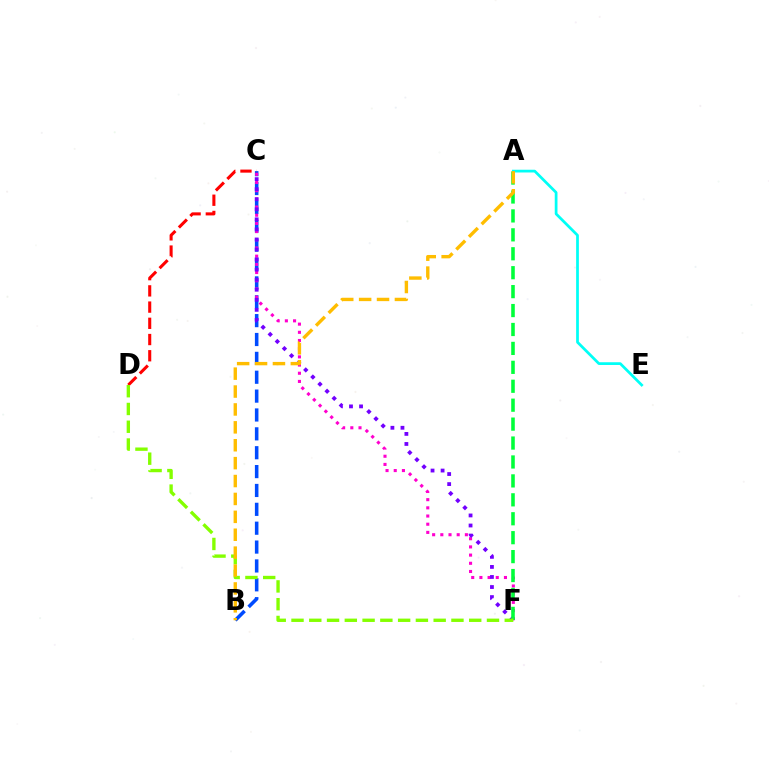{('B', 'C'): [{'color': '#004bff', 'line_style': 'dashed', 'thickness': 2.56}], ('C', 'F'): [{'color': '#ff00cf', 'line_style': 'dotted', 'thickness': 2.22}, {'color': '#7200ff', 'line_style': 'dotted', 'thickness': 2.73}], ('A', 'F'): [{'color': '#00ff39', 'line_style': 'dashed', 'thickness': 2.57}], ('C', 'D'): [{'color': '#ff0000', 'line_style': 'dashed', 'thickness': 2.2}], ('A', 'E'): [{'color': '#00fff6', 'line_style': 'solid', 'thickness': 1.97}], ('D', 'F'): [{'color': '#84ff00', 'line_style': 'dashed', 'thickness': 2.41}], ('A', 'B'): [{'color': '#ffbd00', 'line_style': 'dashed', 'thickness': 2.43}]}